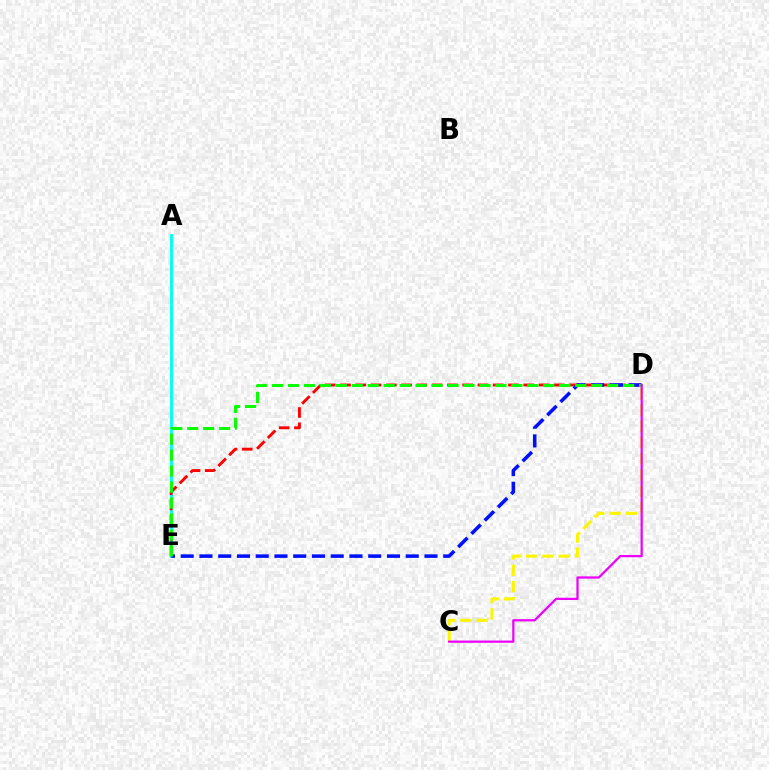{('A', 'E'): [{'color': '#00fff6', 'line_style': 'solid', 'thickness': 2.09}], ('C', 'D'): [{'color': '#fcf500', 'line_style': 'dashed', 'thickness': 2.21}, {'color': '#ee00ff', 'line_style': 'solid', 'thickness': 1.61}], ('D', 'E'): [{'color': '#ff0000', 'line_style': 'dashed', 'thickness': 2.07}, {'color': '#0010ff', 'line_style': 'dashed', 'thickness': 2.55}, {'color': '#08ff00', 'line_style': 'dashed', 'thickness': 2.17}]}